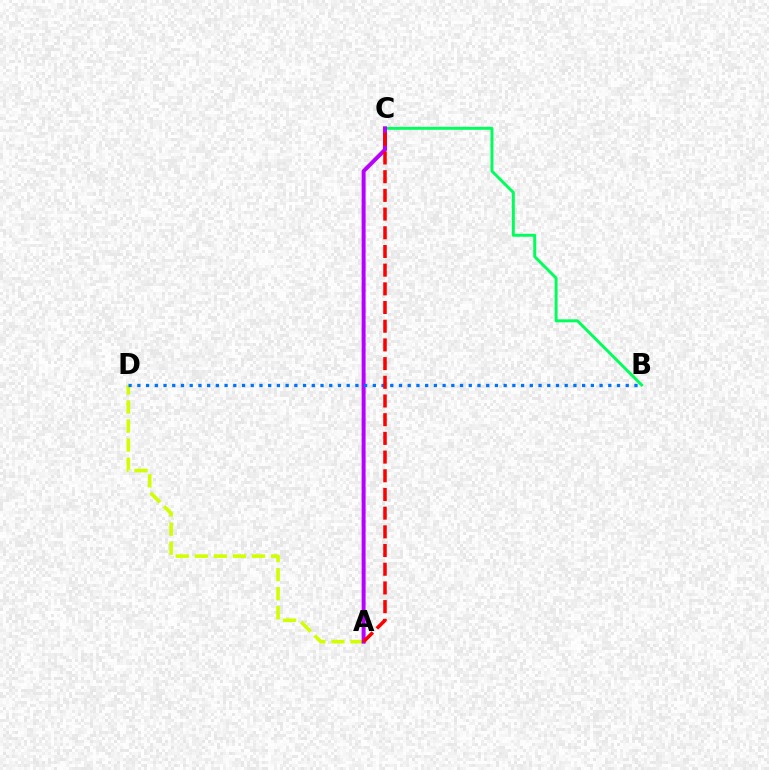{('A', 'D'): [{'color': '#d1ff00', 'line_style': 'dashed', 'thickness': 2.59}], ('B', 'C'): [{'color': '#00ff5c', 'line_style': 'solid', 'thickness': 2.13}], ('A', 'C'): [{'color': '#b900ff', 'line_style': 'solid', 'thickness': 2.86}, {'color': '#ff0000', 'line_style': 'dashed', 'thickness': 2.54}], ('B', 'D'): [{'color': '#0074ff', 'line_style': 'dotted', 'thickness': 2.37}]}